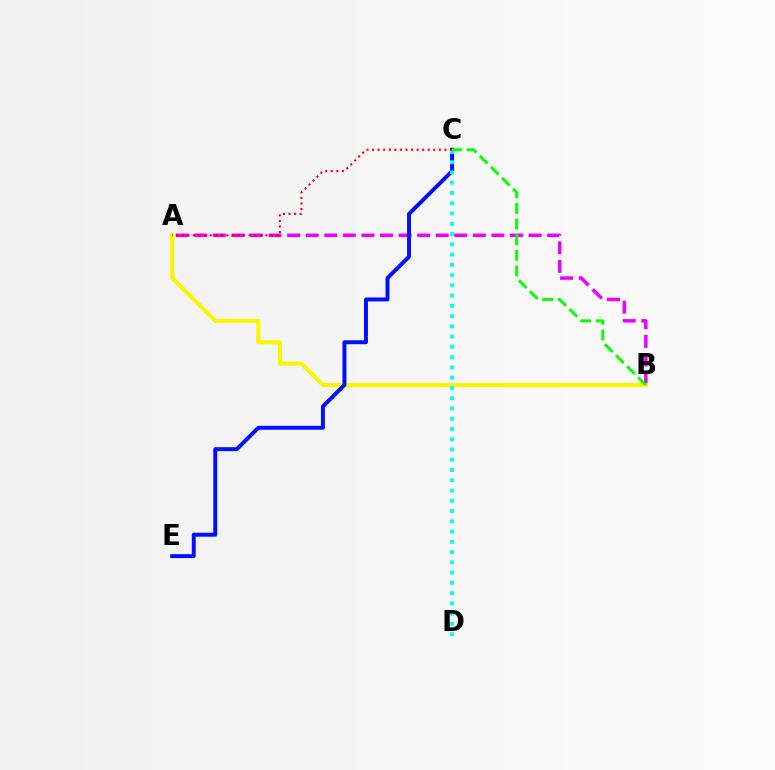{('A', 'B'): [{'color': '#ee00ff', 'line_style': 'dashed', 'thickness': 2.52}, {'color': '#fcf500', 'line_style': 'solid', 'thickness': 2.92}], ('C', 'E'): [{'color': '#0010ff', 'line_style': 'solid', 'thickness': 2.85}], ('C', 'D'): [{'color': '#00fff6', 'line_style': 'dotted', 'thickness': 2.79}], ('A', 'C'): [{'color': '#ff0000', 'line_style': 'dotted', 'thickness': 1.51}], ('B', 'C'): [{'color': '#08ff00', 'line_style': 'dashed', 'thickness': 2.12}]}